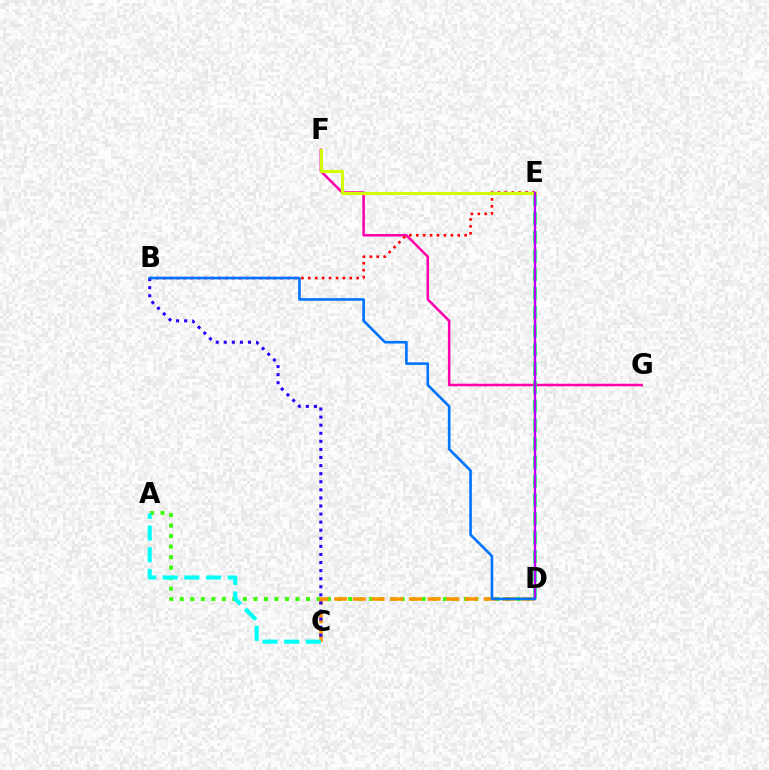{('F', 'G'): [{'color': '#ff00ac', 'line_style': 'solid', 'thickness': 1.83}], ('A', 'D'): [{'color': '#3dff00', 'line_style': 'dotted', 'thickness': 2.86}], ('B', 'E'): [{'color': '#ff0000', 'line_style': 'dotted', 'thickness': 1.88}], ('C', 'D'): [{'color': '#ff9400', 'line_style': 'dashed', 'thickness': 2.54}], ('D', 'E'): [{'color': '#00ff5c', 'line_style': 'dashed', 'thickness': 2.55}, {'color': '#b900ff', 'line_style': 'solid', 'thickness': 1.64}], ('E', 'F'): [{'color': '#d1ff00', 'line_style': 'solid', 'thickness': 2.24}], ('B', 'C'): [{'color': '#2500ff', 'line_style': 'dotted', 'thickness': 2.2}], ('B', 'D'): [{'color': '#0074ff', 'line_style': 'solid', 'thickness': 1.9}], ('A', 'C'): [{'color': '#00fff6', 'line_style': 'dashed', 'thickness': 2.94}]}